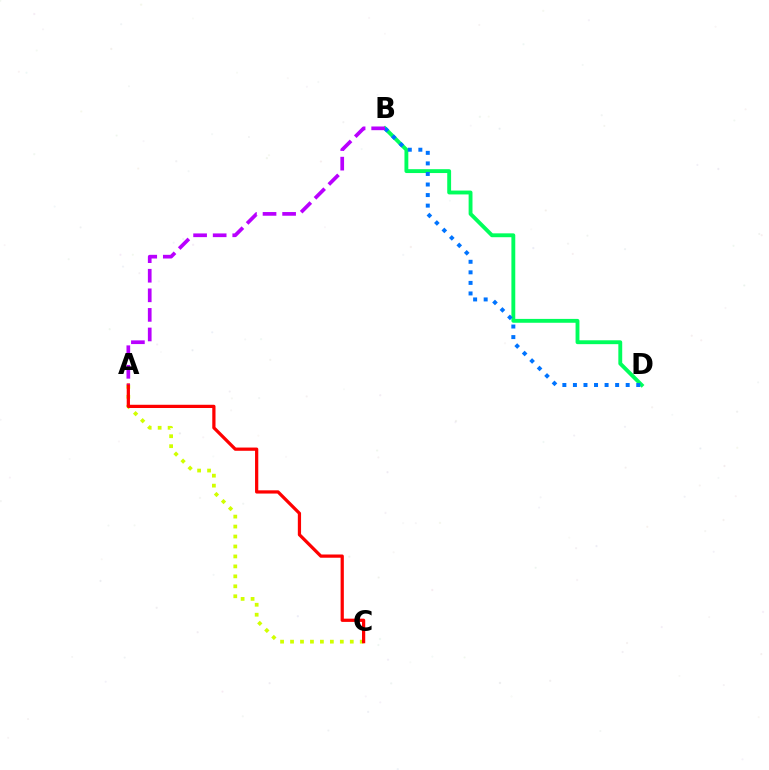{('A', 'C'): [{'color': '#d1ff00', 'line_style': 'dotted', 'thickness': 2.71}, {'color': '#ff0000', 'line_style': 'solid', 'thickness': 2.33}], ('B', 'D'): [{'color': '#00ff5c', 'line_style': 'solid', 'thickness': 2.78}, {'color': '#0074ff', 'line_style': 'dotted', 'thickness': 2.87}], ('A', 'B'): [{'color': '#b900ff', 'line_style': 'dashed', 'thickness': 2.66}]}